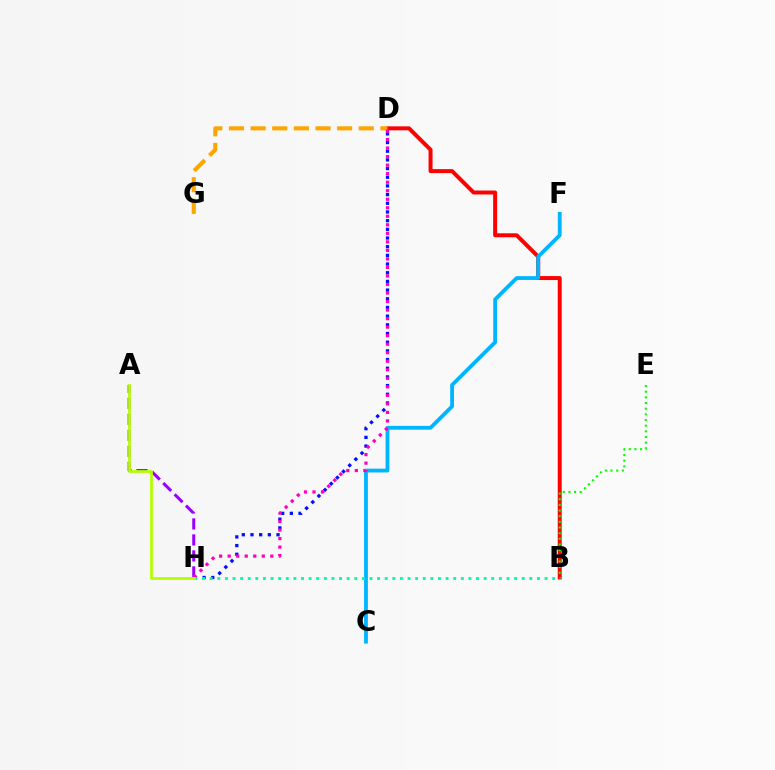{('B', 'D'): [{'color': '#ff0000', 'line_style': 'solid', 'thickness': 2.86}], ('B', 'E'): [{'color': '#08ff00', 'line_style': 'dotted', 'thickness': 1.54}], ('A', 'H'): [{'color': '#9b00ff', 'line_style': 'dashed', 'thickness': 2.17}, {'color': '#b3ff00', 'line_style': 'solid', 'thickness': 1.98}], ('D', 'G'): [{'color': '#ffa500', 'line_style': 'dashed', 'thickness': 2.94}], ('D', 'H'): [{'color': '#0010ff', 'line_style': 'dotted', 'thickness': 2.36}, {'color': '#ff00bd', 'line_style': 'dotted', 'thickness': 2.32}], ('C', 'F'): [{'color': '#00b5ff', 'line_style': 'solid', 'thickness': 2.75}], ('B', 'H'): [{'color': '#00ff9d', 'line_style': 'dotted', 'thickness': 2.07}]}